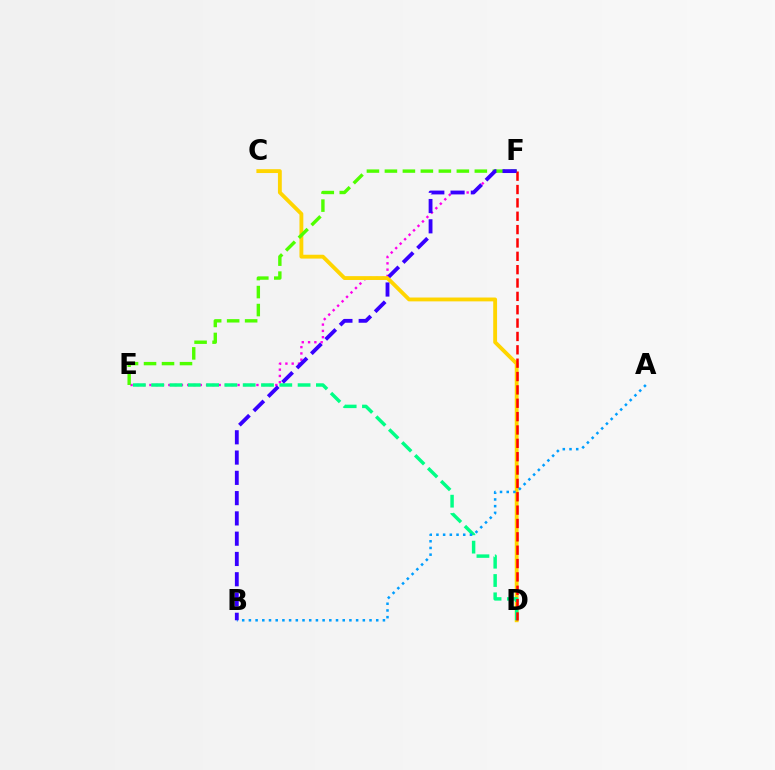{('E', 'F'): [{'color': '#ff00ed', 'line_style': 'dotted', 'thickness': 1.71}, {'color': '#4fff00', 'line_style': 'dashed', 'thickness': 2.44}], ('C', 'D'): [{'color': '#ffd500', 'line_style': 'solid', 'thickness': 2.77}], ('D', 'E'): [{'color': '#00ff86', 'line_style': 'dashed', 'thickness': 2.49}], ('A', 'B'): [{'color': '#009eff', 'line_style': 'dotted', 'thickness': 1.82}], ('D', 'F'): [{'color': '#ff0000', 'line_style': 'dashed', 'thickness': 1.81}], ('B', 'F'): [{'color': '#3700ff', 'line_style': 'dashed', 'thickness': 2.75}]}